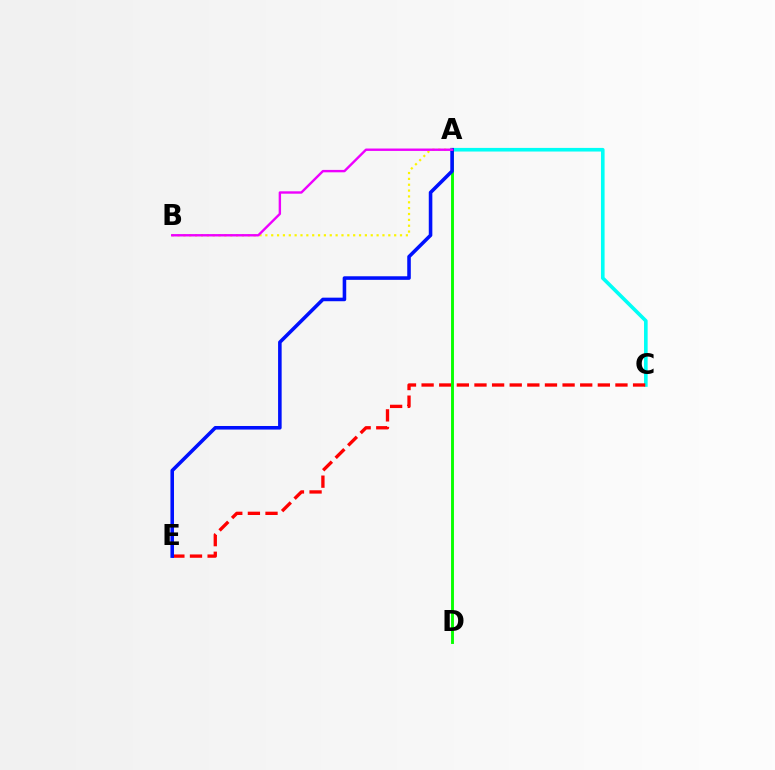{('A', 'C'): [{'color': '#00fff6', 'line_style': 'solid', 'thickness': 2.61}], ('C', 'E'): [{'color': '#ff0000', 'line_style': 'dashed', 'thickness': 2.39}], ('A', 'D'): [{'color': '#08ff00', 'line_style': 'solid', 'thickness': 2.09}], ('A', 'E'): [{'color': '#0010ff', 'line_style': 'solid', 'thickness': 2.57}], ('A', 'B'): [{'color': '#fcf500', 'line_style': 'dotted', 'thickness': 1.59}, {'color': '#ee00ff', 'line_style': 'solid', 'thickness': 1.72}]}